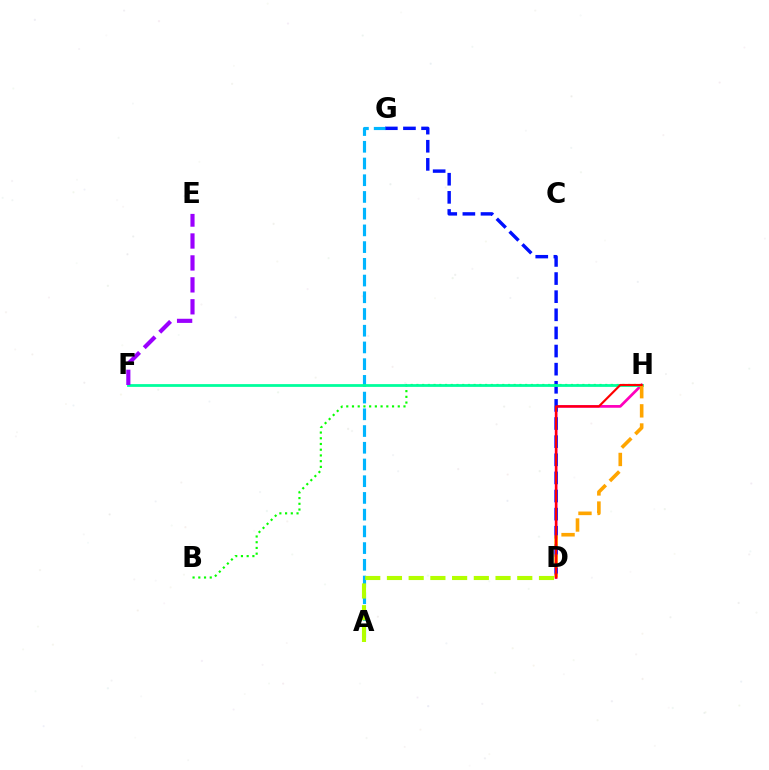{('D', 'H'): [{'color': '#ff00bd', 'line_style': 'solid', 'thickness': 1.97}, {'color': '#ffa500', 'line_style': 'dashed', 'thickness': 2.6}, {'color': '#ff0000', 'line_style': 'solid', 'thickness': 1.55}], ('D', 'G'): [{'color': '#0010ff', 'line_style': 'dashed', 'thickness': 2.46}], ('A', 'G'): [{'color': '#00b5ff', 'line_style': 'dashed', 'thickness': 2.27}], ('A', 'D'): [{'color': '#b3ff00', 'line_style': 'dashed', 'thickness': 2.95}], ('B', 'H'): [{'color': '#08ff00', 'line_style': 'dotted', 'thickness': 1.55}], ('F', 'H'): [{'color': '#00ff9d', 'line_style': 'solid', 'thickness': 2.0}], ('E', 'F'): [{'color': '#9b00ff', 'line_style': 'dashed', 'thickness': 2.98}]}